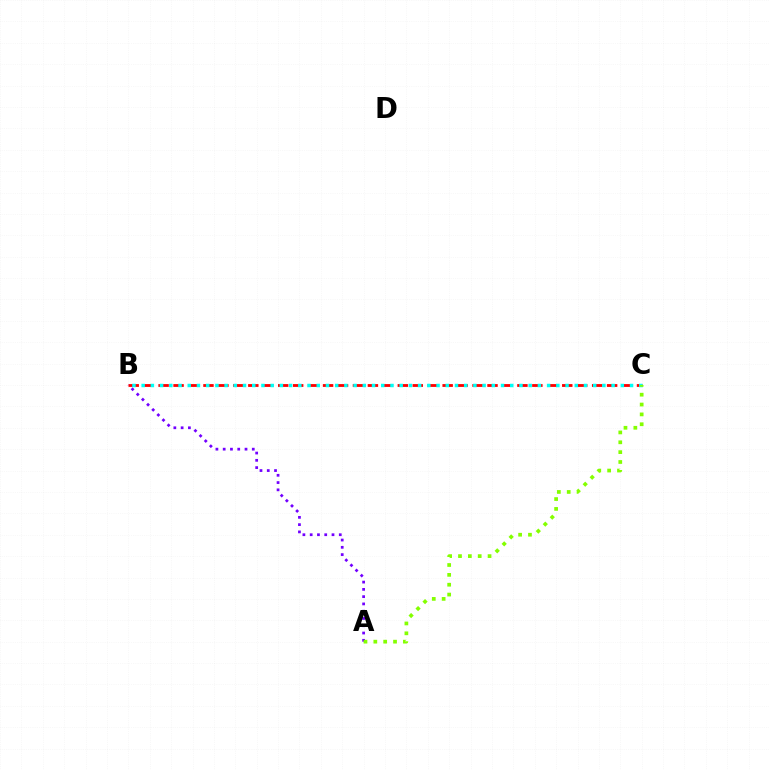{('B', 'C'): [{'color': '#ff0000', 'line_style': 'dashed', 'thickness': 2.03}, {'color': '#00fff6', 'line_style': 'dotted', 'thickness': 2.5}], ('A', 'B'): [{'color': '#7200ff', 'line_style': 'dotted', 'thickness': 1.98}], ('A', 'C'): [{'color': '#84ff00', 'line_style': 'dotted', 'thickness': 2.68}]}